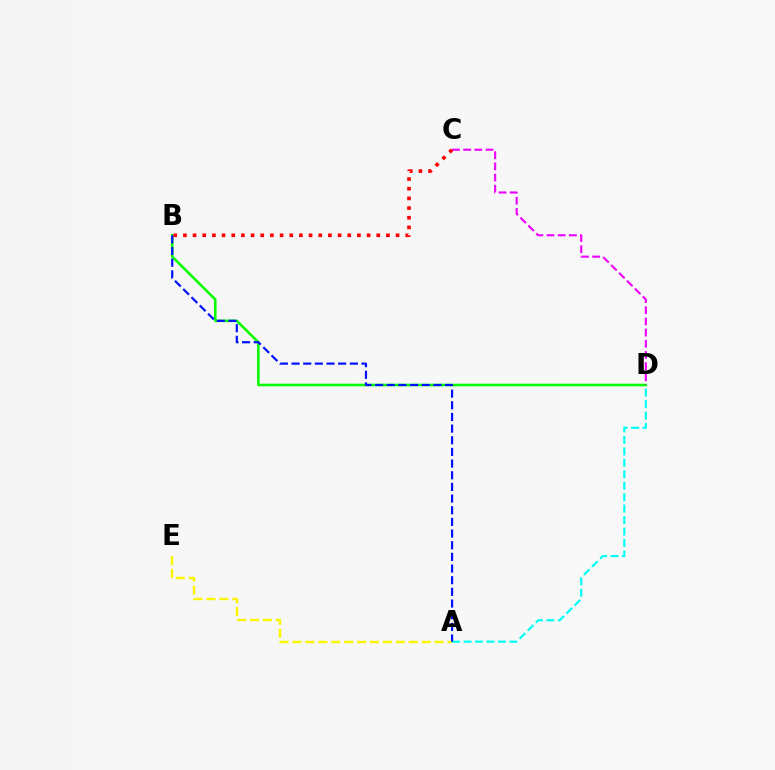{('A', 'E'): [{'color': '#fcf500', 'line_style': 'dashed', 'thickness': 1.75}], ('A', 'D'): [{'color': '#00fff6', 'line_style': 'dashed', 'thickness': 1.56}], ('B', 'D'): [{'color': '#08ff00', 'line_style': 'solid', 'thickness': 1.86}], ('C', 'D'): [{'color': '#ee00ff', 'line_style': 'dashed', 'thickness': 1.52}], ('B', 'C'): [{'color': '#ff0000', 'line_style': 'dotted', 'thickness': 2.63}], ('A', 'B'): [{'color': '#0010ff', 'line_style': 'dashed', 'thickness': 1.58}]}